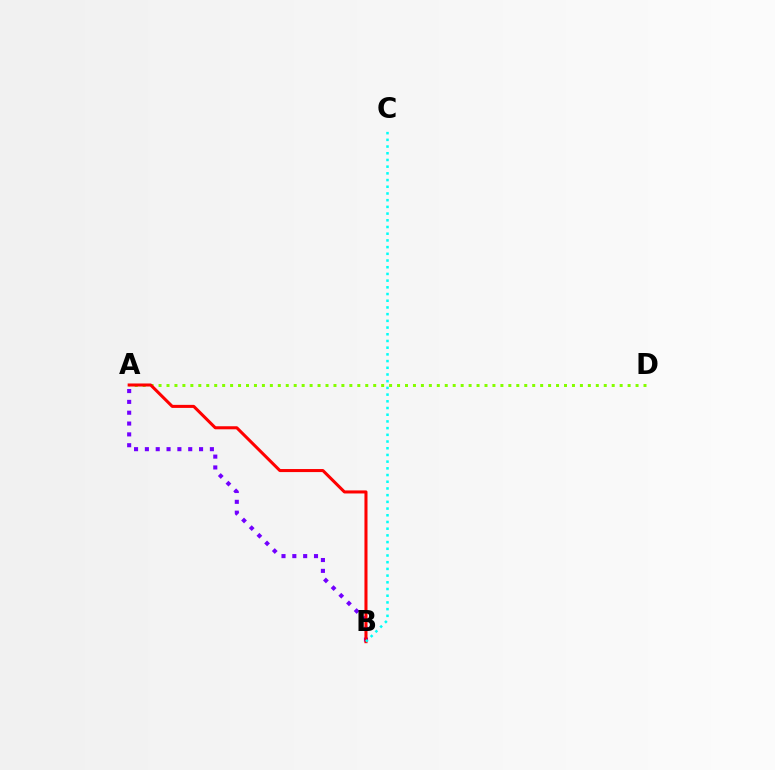{('A', 'D'): [{'color': '#84ff00', 'line_style': 'dotted', 'thickness': 2.16}], ('A', 'B'): [{'color': '#7200ff', 'line_style': 'dotted', 'thickness': 2.94}, {'color': '#ff0000', 'line_style': 'solid', 'thickness': 2.19}], ('B', 'C'): [{'color': '#00fff6', 'line_style': 'dotted', 'thickness': 1.82}]}